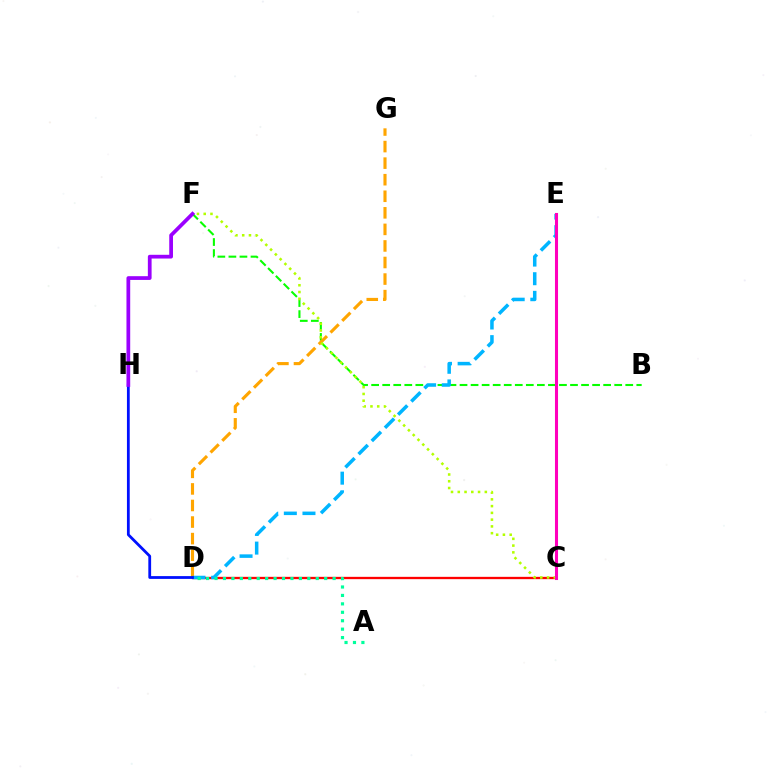{('B', 'F'): [{'color': '#08ff00', 'line_style': 'dashed', 'thickness': 1.5}], ('C', 'D'): [{'color': '#ff0000', 'line_style': 'solid', 'thickness': 1.67}], ('D', 'G'): [{'color': '#ffa500', 'line_style': 'dashed', 'thickness': 2.25}], ('D', 'E'): [{'color': '#00b5ff', 'line_style': 'dashed', 'thickness': 2.53}], ('A', 'D'): [{'color': '#00ff9d', 'line_style': 'dotted', 'thickness': 2.29}], ('C', 'F'): [{'color': '#b3ff00', 'line_style': 'dotted', 'thickness': 1.84}], ('C', 'E'): [{'color': '#ff00bd', 'line_style': 'solid', 'thickness': 2.21}], ('D', 'H'): [{'color': '#0010ff', 'line_style': 'solid', 'thickness': 2.01}], ('F', 'H'): [{'color': '#9b00ff', 'line_style': 'solid', 'thickness': 2.69}]}